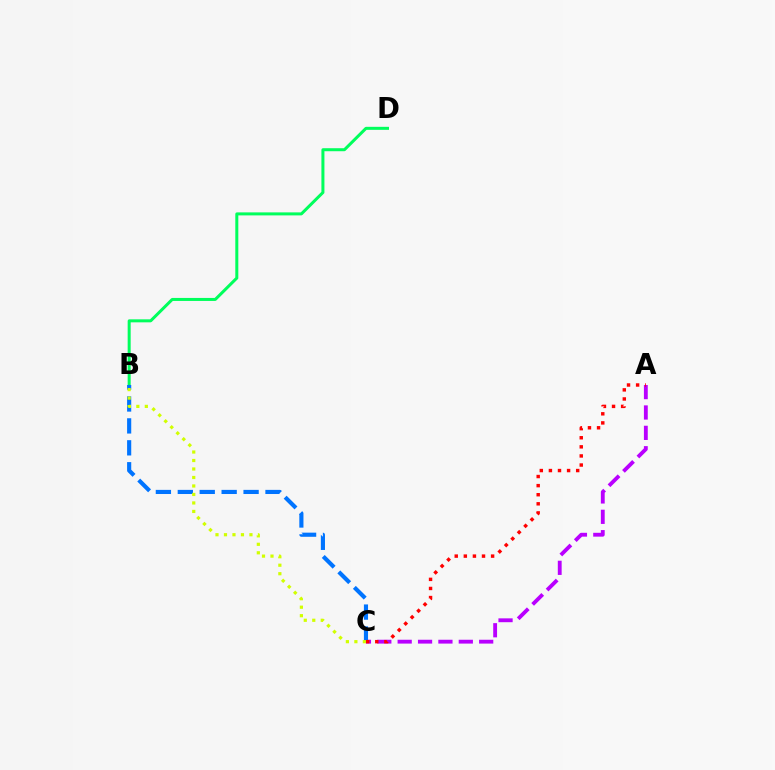{('A', 'C'): [{'color': '#b900ff', 'line_style': 'dashed', 'thickness': 2.77}, {'color': '#ff0000', 'line_style': 'dotted', 'thickness': 2.47}], ('B', 'D'): [{'color': '#00ff5c', 'line_style': 'solid', 'thickness': 2.17}], ('B', 'C'): [{'color': '#0074ff', 'line_style': 'dashed', 'thickness': 2.98}, {'color': '#d1ff00', 'line_style': 'dotted', 'thickness': 2.31}]}